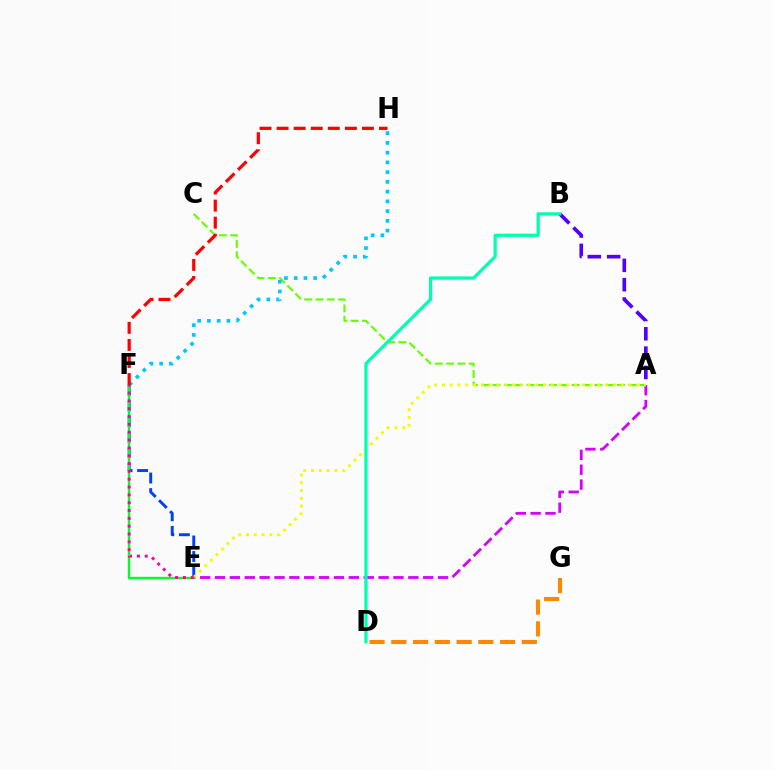{('D', 'G'): [{'color': '#ff8800', 'line_style': 'dashed', 'thickness': 2.96}], ('A', 'E'): [{'color': '#d600ff', 'line_style': 'dashed', 'thickness': 2.02}, {'color': '#eeff00', 'line_style': 'dotted', 'thickness': 2.11}], ('A', 'B'): [{'color': '#4f00ff', 'line_style': 'dashed', 'thickness': 2.63}], ('A', 'C'): [{'color': '#66ff00', 'line_style': 'dashed', 'thickness': 1.54}], ('E', 'F'): [{'color': '#003fff', 'line_style': 'dashed', 'thickness': 2.11}, {'color': '#00ff27', 'line_style': 'solid', 'thickness': 1.72}, {'color': '#ff00a0', 'line_style': 'dotted', 'thickness': 2.13}], ('F', 'H'): [{'color': '#00c7ff', 'line_style': 'dotted', 'thickness': 2.65}, {'color': '#ff0000', 'line_style': 'dashed', 'thickness': 2.32}], ('B', 'D'): [{'color': '#00ffaf', 'line_style': 'solid', 'thickness': 2.32}]}